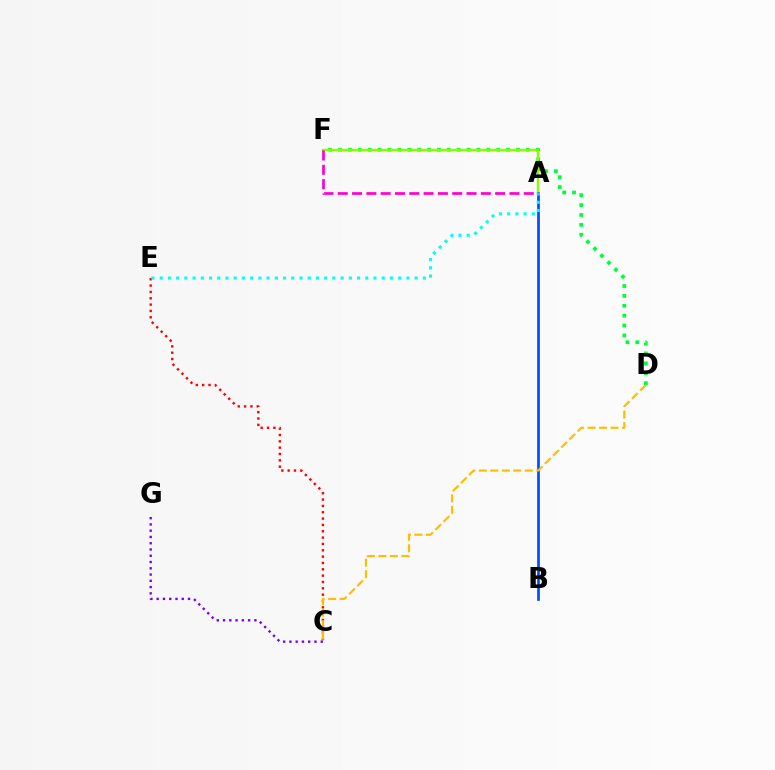{('C', 'E'): [{'color': '#ff0000', 'line_style': 'dotted', 'thickness': 1.72}], ('C', 'G'): [{'color': '#7200ff', 'line_style': 'dotted', 'thickness': 1.7}], ('D', 'F'): [{'color': '#00ff39', 'line_style': 'dotted', 'thickness': 2.69}], ('A', 'F'): [{'color': '#84ff00', 'line_style': 'solid', 'thickness': 1.73}, {'color': '#ff00cf', 'line_style': 'dashed', 'thickness': 1.94}], ('A', 'B'): [{'color': '#004bff', 'line_style': 'solid', 'thickness': 1.94}], ('C', 'D'): [{'color': '#ffbd00', 'line_style': 'dashed', 'thickness': 1.56}], ('A', 'E'): [{'color': '#00fff6', 'line_style': 'dotted', 'thickness': 2.23}]}